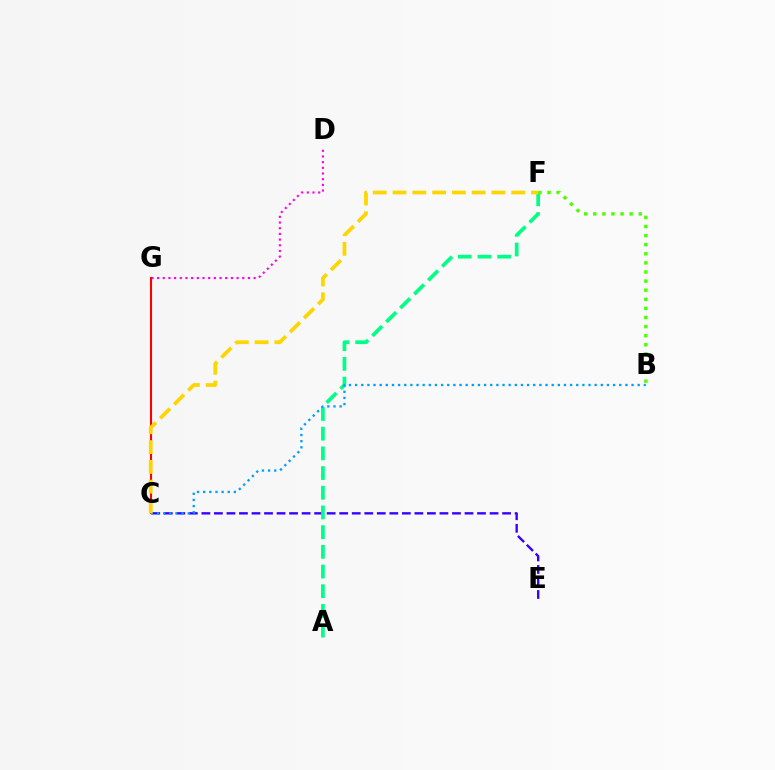{('C', 'E'): [{'color': '#3700ff', 'line_style': 'dashed', 'thickness': 1.7}], ('D', 'G'): [{'color': '#ff00ed', 'line_style': 'dotted', 'thickness': 1.54}], ('A', 'F'): [{'color': '#00ff86', 'line_style': 'dashed', 'thickness': 2.68}], ('B', 'F'): [{'color': '#4fff00', 'line_style': 'dotted', 'thickness': 2.47}], ('C', 'G'): [{'color': '#ff0000', 'line_style': 'solid', 'thickness': 1.51}], ('B', 'C'): [{'color': '#009eff', 'line_style': 'dotted', 'thickness': 1.67}], ('C', 'F'): [{'color': '#ffd500', 'line_style': 'dashed', 'thickness': 2.69}]}